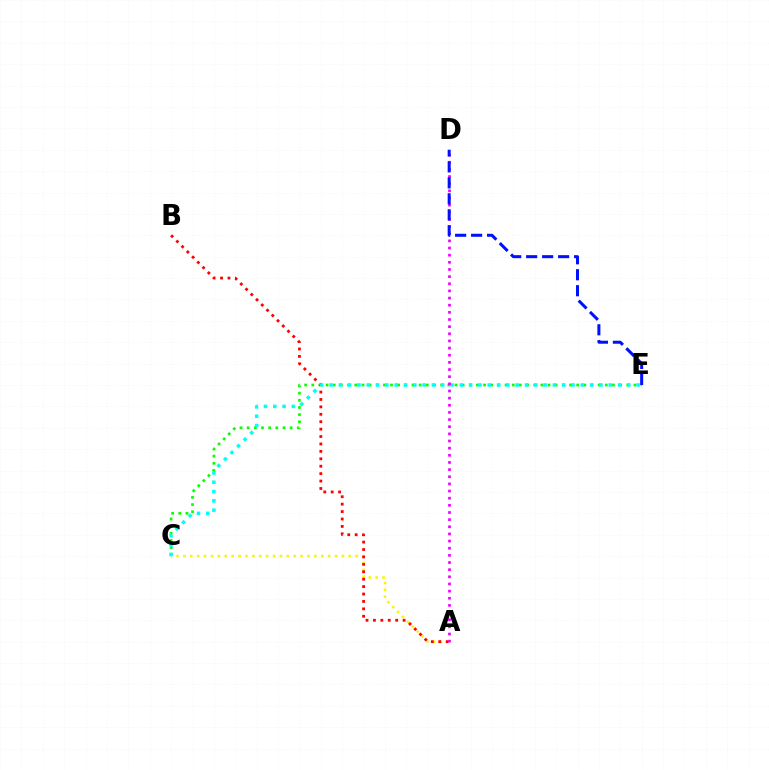{('C', 'E'): [{'color': '#08ff00', 'line_style': 'dotted', 'thickness': 1.95}, {'color': '#00fff6', 'line_style': 'dotted', 'thickness': 2.53}], ('A', 'C'): [{'color': '#fcf500', 'line_style': 'dotted', 'thickness': 1.87}], ('A', 'B'): [{'color': '#ff0000', 'line_style': 'dotted', 'thickness': 2.02}], ('A', 'D'): [{'color': '#ee00ff', 'line_style': 'dotted', 'thickness': 1.94}], ('D', 'E'): [{'color': '#0010ff', 'line_style': 'dashed', 'thickness': 2.17}]}